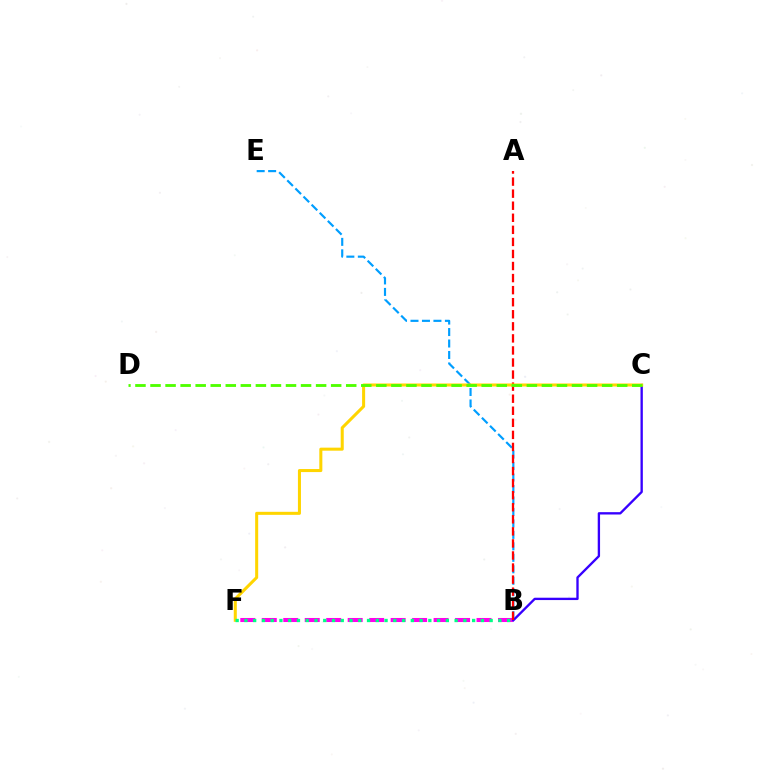{('B', 'E'): [{'color': '#009eff', 'line_style': 'dashed', 'thickness': 1.56}], ('B', 'F'): [{'color': '#ff00ed', 'line_style': 'dashed', 'thickness': 2.92}, {'color': '#00ff86', 'line_style': 'dotted', 'thickness': 2.38}], ('B', 'C'): [{'color': '#3700ff', 'line_style': 'solid', 'thickness': 1.69}], ('A', 'B'): [{'color': '#ff0000', 'line_style': 'dashed', 'thickness': 1.64}], ('C', 'F'): [{'color': '#ffd500', 'line_style': 'solid', 'thickness': 2.19}], ('C', 'D'): [{'color': '#4fff00', 'line_style': 'dashed', 'thickness': 2.05}]}